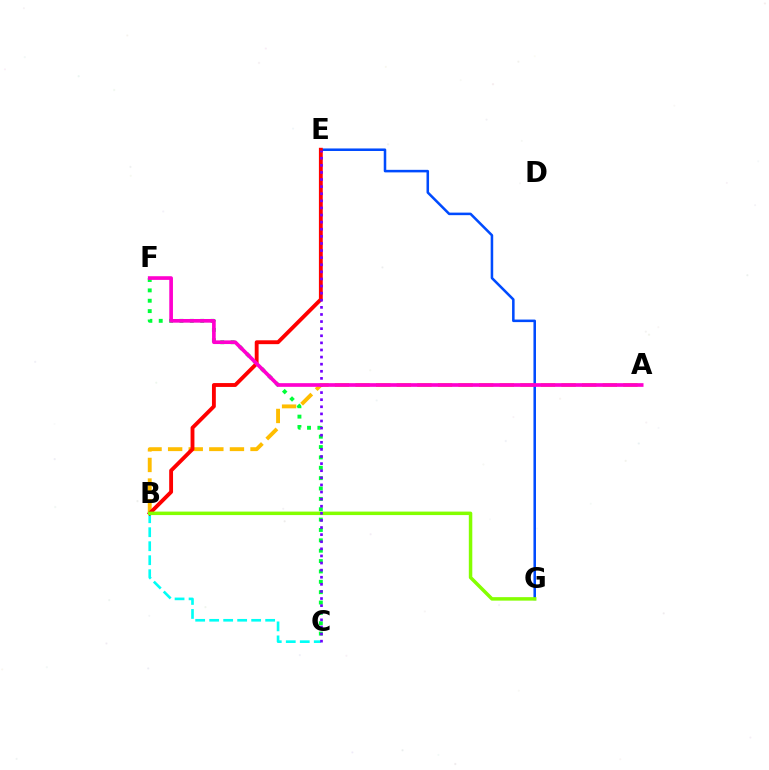{('B', 'C'): [{'color': '#00fff6', 'line_style': 'dashed', 'thickness': 1.9}], ('A', 'B'): [{'color': '#ffbd00', 'line_style': 'dashed', 'thickness': 2.8}], ('E', 'G'): [{'color': '#004bff', 'line_style': 'solid', 'thickness': 1.83}], ('C', 'F'): [{'color': '#00ff39', 'line_style': 'dotted', 'thickness': 2.82}], ('B', 'E'): [{'color': '#ff0000', 'line_style': 'solid', 'thickness': 2.78}], ('B', 'G'): [{'color': '#84ff00', 'line_style': 'solid', 'thickness': 2.51}], ('C', 'E'): [{'color': '#7200ff', 'line_style': 'dotted', 'thickness': 1.93}], ('A', 'F'): [{'color': '#ff00cf', 'line_style': 'solid', 'thickness': 2.65}]}